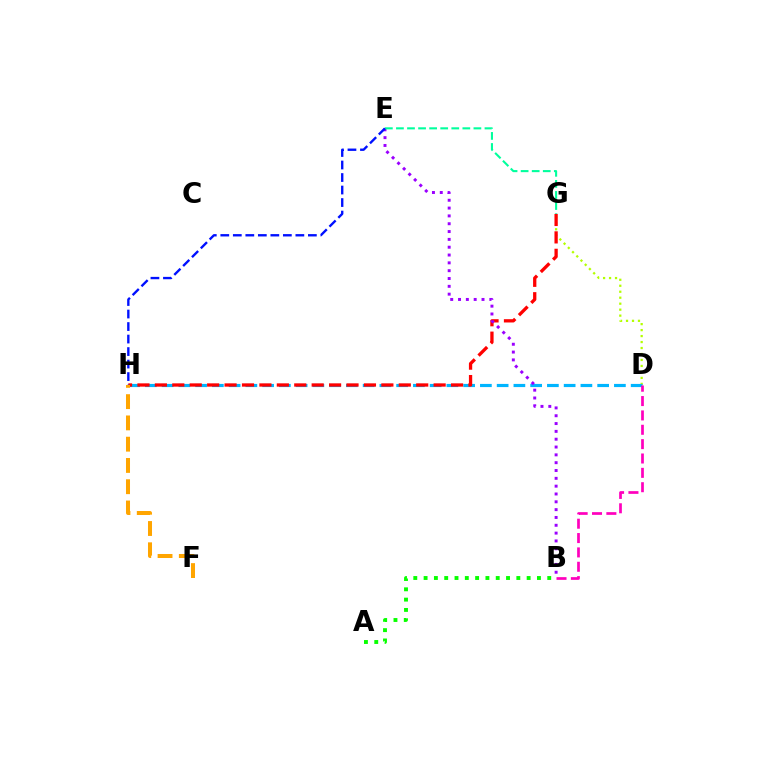{('D', 'G'): [{'color': '#b3ff00', 'line_style': 'dotted', 'thickness': 1.62}], ('D', 'H'): [{'color': '#00b5ff', 'line_style': 'dashed', 'thickness': 2.28}], ('A', 'B'): [{'color': '#08ff00', 'line_style': 'dotted', 'thickness': 2.8}], ('B', 'D'): [{'color': '#ff00bd', 'line_style': 'dashed', 'thickness': 1.95}], ('G', 'H'): [{'color': '#ff0000', 'line_style': 'dashed', 'thickness': 2.37}], ('B', 'E'): [{'color': '#9b00ff', 'line_style': 'dotted', 'thickness': 2.13}], ('E', 'G'): [{'color': '#00ff9d', 'line_style': 'dashed', 'thickness': 1.5}], ('F', 'H'): [{'color': '#ffa500', 'line_style': 'dashed', 'thickness': 2.89}], ('E', 'H'): [{'color': '#0010ff', 'line_style': 'dashed', 'thickness': 1.7}]}